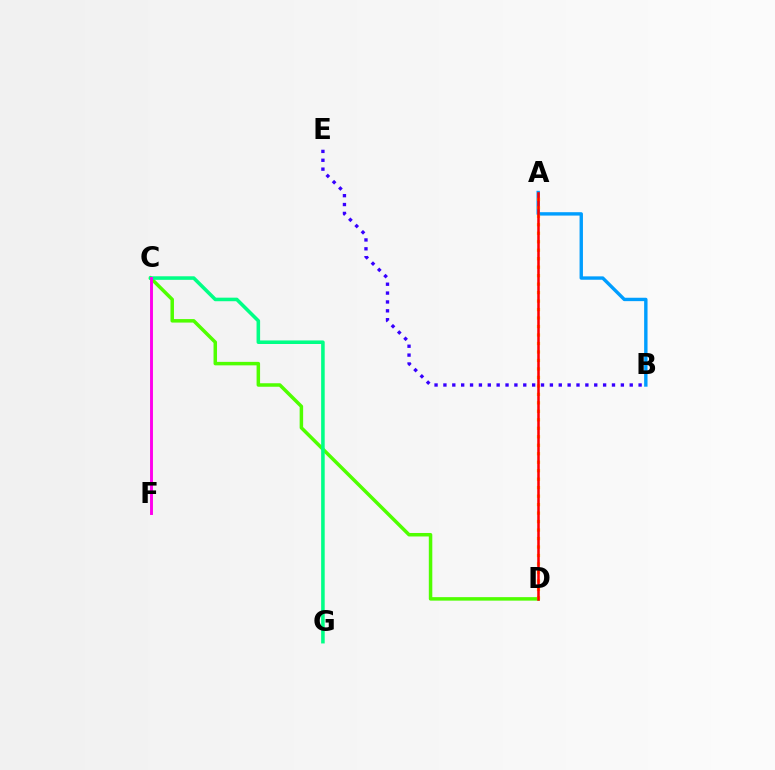{('A', 'B'): [{'color': '#009eff', 'line_style': 'solid', 'thickness': 2.44}], ('B', 'E'): [{'color': '#3700ff', 'line_style': 'dotted', 'thickness': 2.41}], ('C', 'D'): [{'color': '#4fff00', 'line_style': 'solid', 'thickness': 2.51}], ('C', 'G'): [{'color': '#00ff86', 'line_style': 'solid', 'thickness': 2.56}], ('A', 'D'): [{'color': '#ffd500', 'line_style': 'dotted', 'thickness': 2.3}, {'color': '#ff0000', 'line_style': 'solid', 'thickness': 1.83}], ('C', 'F'): [{'color': '#ff00ed', 'line_style': 'solid', 'thickness': 2.11}]}